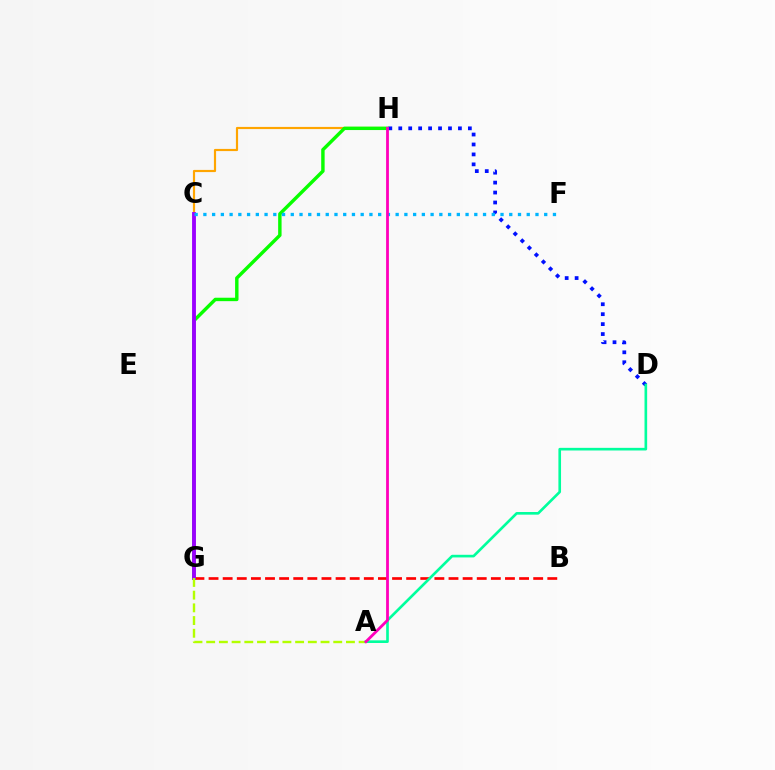{('B', 'G'): [{'color': '#ff0000', 'line_style': 'dashed', 'thickness': 1.92}], ('C', 'H'): [{'color': '#ffa500', 'line_style': 'solid', 'thickness': 1.56}], ('G', 'H'): [{'color': '#08ff00', 'line_style': 'solid', 'thickness': 2.47}], ('C', 'G'): [{'color': '#9b00ff', 'line_style': 'solid', 'thickness': 2.78}], ('D', 'H'): [{'color': '#0010ff', 'line_style': 'dotted', 'thickness': 2.7}], ('C', 'F'): [{'color': '#00b5ff', 'line_style': 'dotted', 'thickness': 2.37}], ('A', 'G'): [{'color': '#b3ff00', 'line_style': 'dashed', 'thickness': 1.73}], ('A', 'D'): [{'color': '#00ff9d', 'line_style': 'solid', 'thickness': 1.9}], ('A', 'H'): [{'color': '#ff00bd', 'line_style': 'solid', 'thickness': 2.02}]}